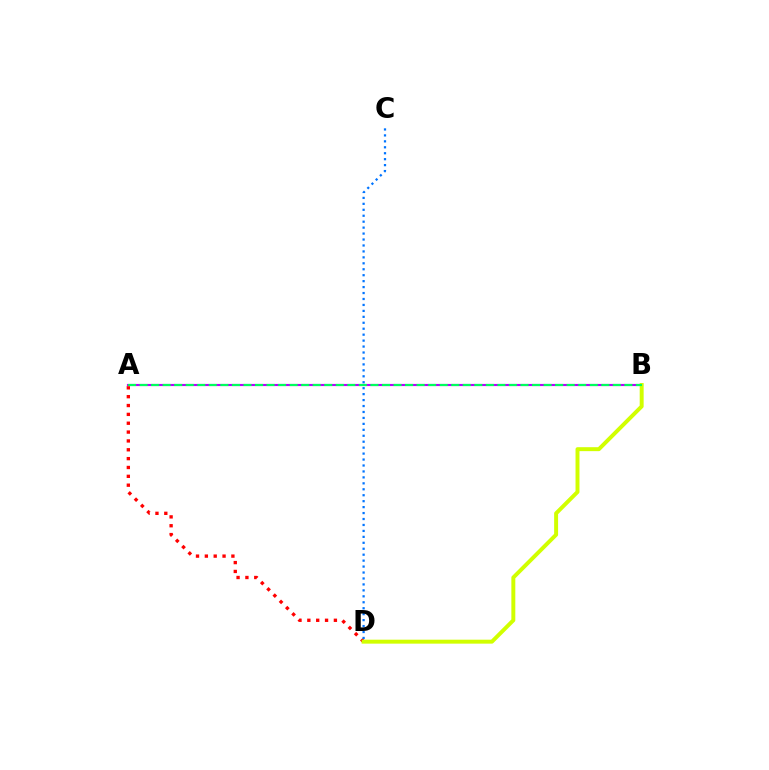{('A', 'D'): [{'color': '#ff0000', 'line_style': 'dotted', 'thickness': 2.4}], ('C', 'D'): [{'color': '#0074ff', 'line_style': 'dotted', 'thickness': 1.62}], ('A', 'B'): [{'color': '#b900ff', 'line_style': 'solid', 'thickness': 1.54}, {'color': '#00ff5c', 'line_style': 'dashed', 'thickness': 1.57}], ('B', 'D'): [{'color': '#d1ff00', 'line_style': 'solid', 'thickness': 2.85}]}